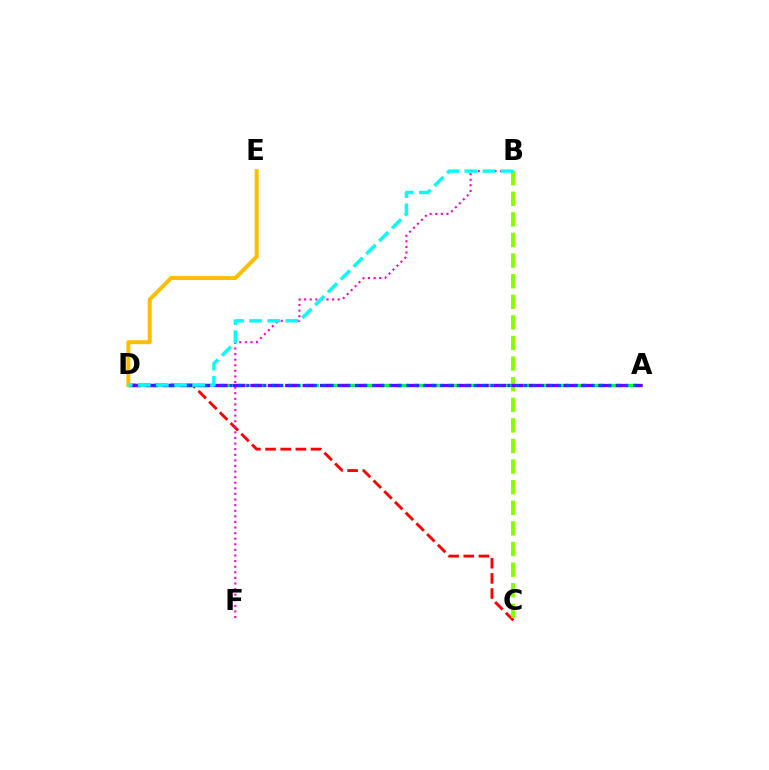{('C', 'D'): [{'color': '#ff0000', 'line_style': 'dashed', 'thickness': 2.06}], ('B', 'C'): [{'color': '#84ff00', 'line_style': 'dashed', 'thickness': 2.8}], ('A', 'D'): [{'color': '#00ff39', 'line_style': 'dashed', 'thickness': 2.42}, {'color': '#7200ff', 'line_style': 'dashed', 'thickness': 2.36}, {'color': '#004bff', 'line_style': 'dotted', 'thickness': 2.29}], ('B', 'F'): [{'color': '#ff00cf', 'line_style': 'dotted', 'thickness': 1.52}], ('D', 'E'): [{'color': '#ffbd00', 'line_style': 'solid', 'thickness': 2.86}], ('B', 'D'): [{'color': '#00fff6', 'line_style': 'dashed', 'thickness': 2.46}]}